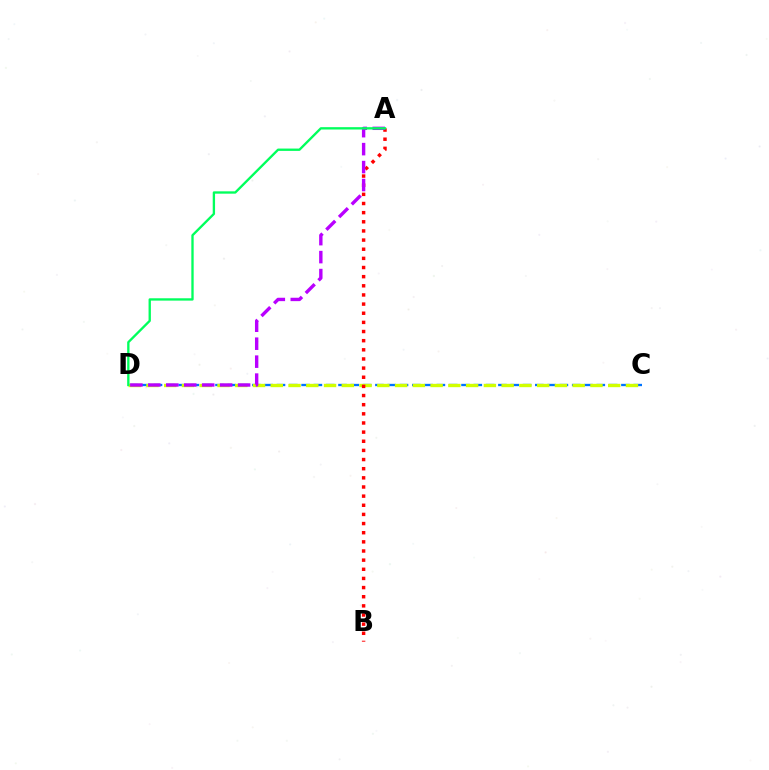{('C', 'D'): [{'color': '#0074ff', 'line_style': 'dashed', 'thickness': 1.67}, {'color': '#d1ff00', 'line_style': 'dashed', 'thickness': 2.41}], ('A', 'B'): [{'color': '#ff0000', 'line_style': 'dotted', 'thickness': 2.48}], ('A', 'D'): [{'color': '#b900ff', 'line_style': 'dashed', 'thickness': 2.44}, {'color': '#00ff5c', 'line_style': 'solid', 'thickness': 1.68}]}